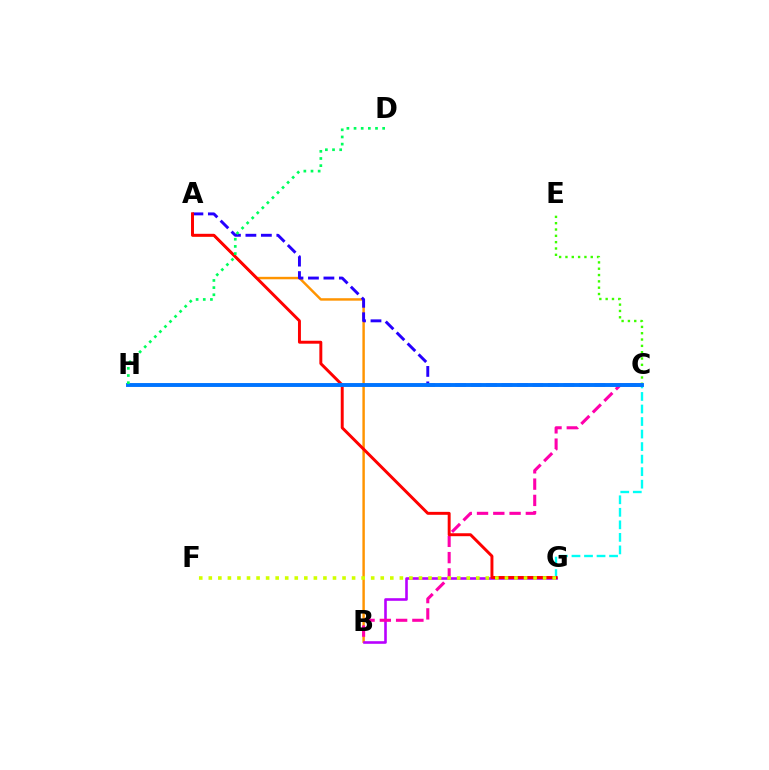{('A', 'B'): [{'color': '#ff9400', 'line_style': 'solid', 'thickness': 1.77}], ('C', 'E'): [{'color': '#3dff00', 'line_style': 'dotted', 'thickness': 1.72}], ('C', 'G'): [{'color': '#00fff6', 'line_style': 'dashed', 'thickness': 1.7}], ('B', 'G'): [{'color': '#b900ff', 'line_style': 'solid', 'thickness': 1.88}], ('A', 'C'): [{'color': '#2500ff', 'line_style': 'dashed', 'thickness': 2.1}], ('B', 'C'): [{'color': '#ff00ac', 'line_style': 'dashed', 'thickness': 2.21}], ('A', 'G'): [{'color': '#ff0000', 'line_style': 'solid', 'thickness': 2.12}], ('F', 'G'): [{'color': '#d1ff00', 'line_style': 'dotted', 'thickness': 2.6}], ('C', 'H'): [{'color': '#0074ff', 'line_style': 'solid', 'thickness': 2.81}], ('D', 'H'): [{'color': '#00ff5c', 'line_style': 'dotted', 'thickness': 1.94}]}